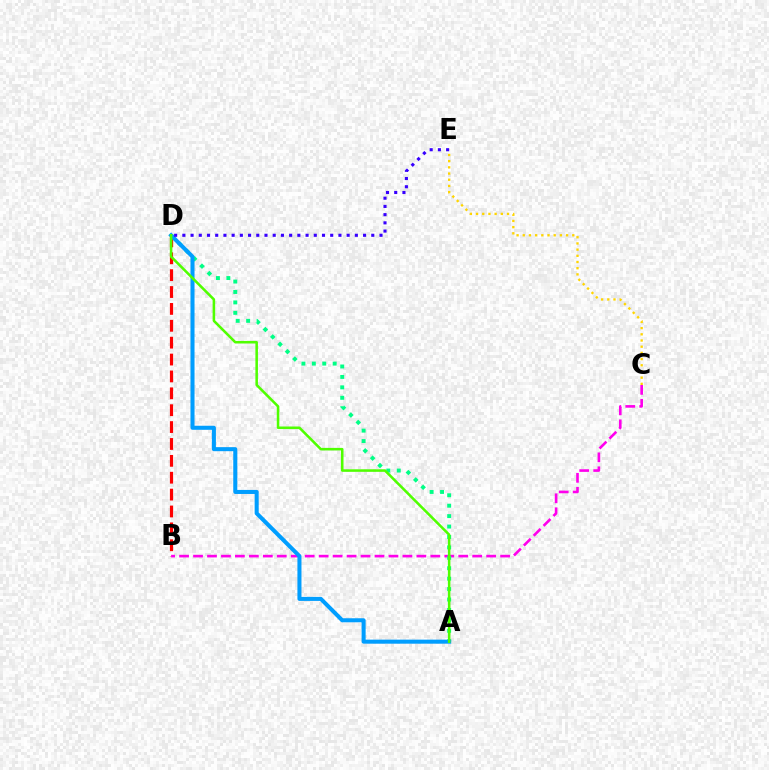{('B', 'D'): [{'color': '#ff0000', 'line_style': 'dashed', 'thickness': 2.29}], ('B', 'C'): [{'color': '#ff00ed', 'line_style': 'dashed', 'thickness': 1.9}], ('A', 'D'): [{'color': '#00ff86', 'line_style': 'dotted', 'thickness': 2.83}, {'color': '#009eff', 'line_style': 'solid', 'thickness': 2.91}, {'color': '#4fff00', 'line_style': 'solid', 'thickness': 1.84}], ('C', 'E'): [{'color': '#ffd500', 'line_style': 'dotted', 'thickness': 1.68}], ('D', 'E'): [{'color': '#3700ff', 'line_style': 'dotted', 'thickness': 2.23}]}